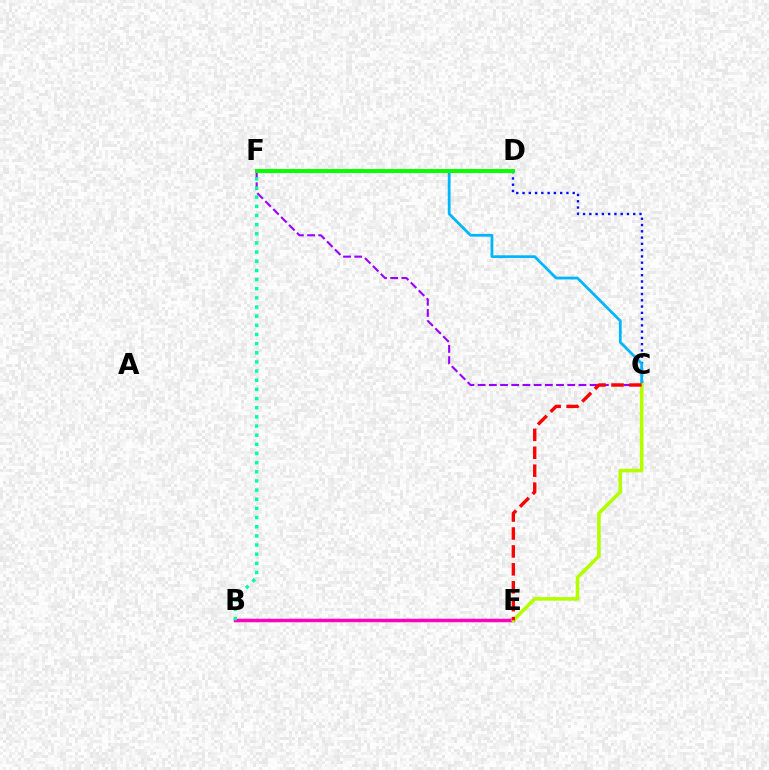{('C', 'D'): [{'color': '#0010ff', 'line_style': 'dotted', 'thickness': 1.7}], ('B', 'E'): [{'color': '#ffa500', 'line_style': 'solid', 'thickness': 1.92}, {'color': '#ff00bd', 'line_style': 'solid', 'thickness': 2.52}], ('C', 'F'): [{'color': '#9b00ff', 'line_style': 'dashed', 'thickness': 1.52}, {'color': '#00b5ff', 'line_style': 'solid', 'thickness': 2.0}], ('C', 'E'): [{'color': '#b3ff00', 'line_style': 'solid', 'thickness': 2.59}, {'color': '#ff0000', 'line_style': 'dashed', 'thickness': 2.43}], ('D', 'F'): [{'color': '#08ff00', 'line_style': 'solid', 'thickness': 2.83}], ('B', 'F'): [{'color': '#00ff9d', 'line_style': 'dotted', 'thickness': 2.49}]}